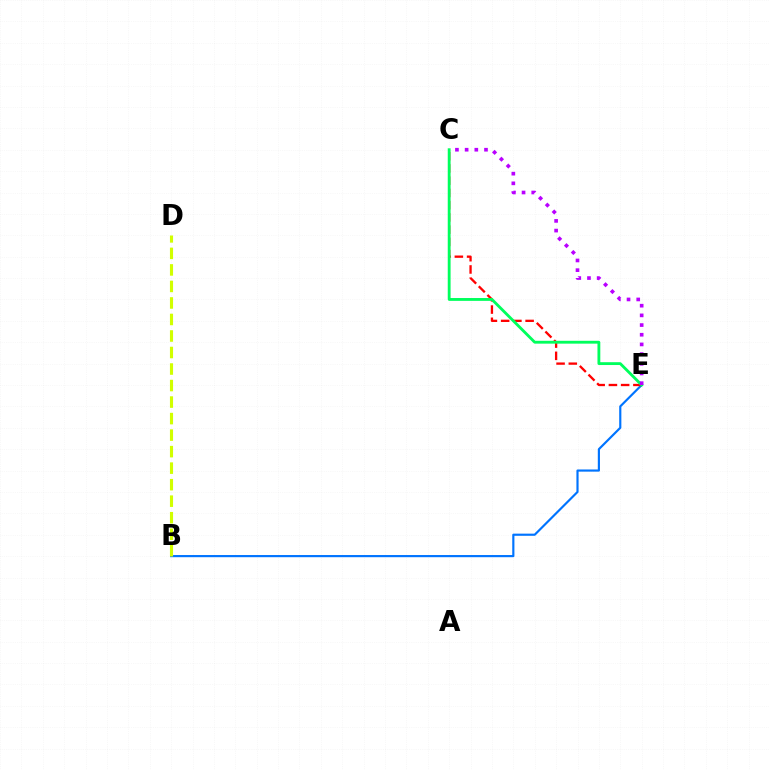{('B', 'E'): [{'color': '#0074ff', 'line_style': 'solid', 'thickness': 1.56}], ('C', 'E'): [{'color': '#ff0000', 'line_style': 'dashed', 'thickness': 1.66}, {'color': '#00ff5c', 'line_style': 'solid', 'thickness': 2.05}, {'color': '#b900ff', 'line_style': 'dotted', 'thickness': 2.63}], ('B', 'D'): [{'color': '#d1ff00', 'line_style': 'dashed', 'thickness': 2.24}]}